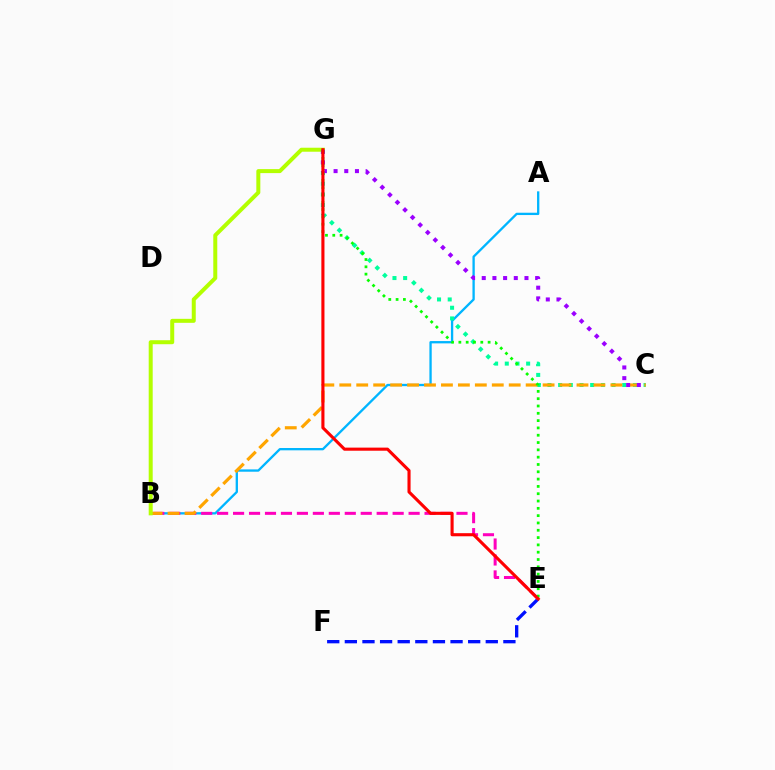{('A', 'B'): [{'color': '#00b5ff', 'line_style': 'solid', 'thickness': 1.67}], ('E', 'F'): [{'color': '#0010ff', 'line_style': 'dashed', 'thickness': 2.39}], ('C', 'G'): [{'color': '#00ff9d', 'line_style': 'dotted', 'thickness': 2.9}, {'color': '#9b00ff', 'line_style': 'dotted', 'thickness': 2.9}], ('B', 'E'): [{'color': '#ff00bd', 'line_style': 'dashed', 'thickness': 2.17}], ('B', 'C'): [{'color': '#ffa500', 'line_style': 'dashed', 'thickness': 2.3}], ('B', 'G'): [{'color': '#b3ff00', 'line_style': 'solid', 'thickness': 2.87}], ('E', 'G'): [{'color': '#08ff00', 'line_style': 'dotted', 'thickness': 1.99}, {'color': '#ff0000', 'line_style': 'solid', 'thickness': 2.23}]}